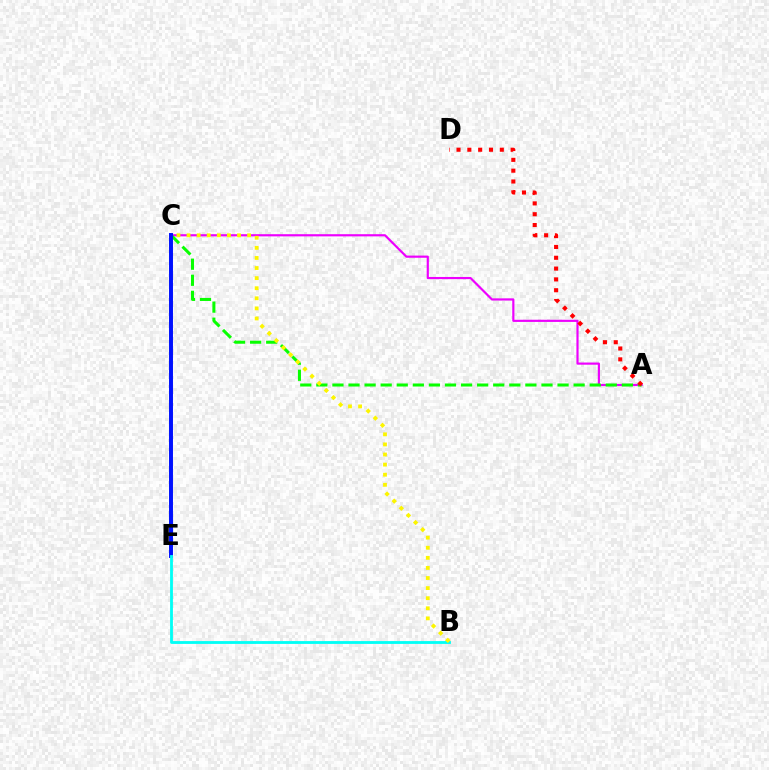{('A', 'C'): [{'color': '#ee00ff', 'line_style': 'solid', 'thickness': 1.56}, {'color': '#08ff00', 'line_style': 'dashed', 'thickness': 2.18}], ('C', 'E'): [{'color': '#0010ff', 'line_style': 'solid', 'thickness': 2.84}], ('B', 'E'): [{'color': '#00fff6', 'line_style': 'solid', 'thickness': 2.03}], ('B', 'C'): [{'color': '#fcf500', 'line_style': 'dotted', 'thickness': 2.74}], ('A', 'D'): [{'color': '#ff0000', 'line_style': 'dotted', 'thickness': 2.94}]}